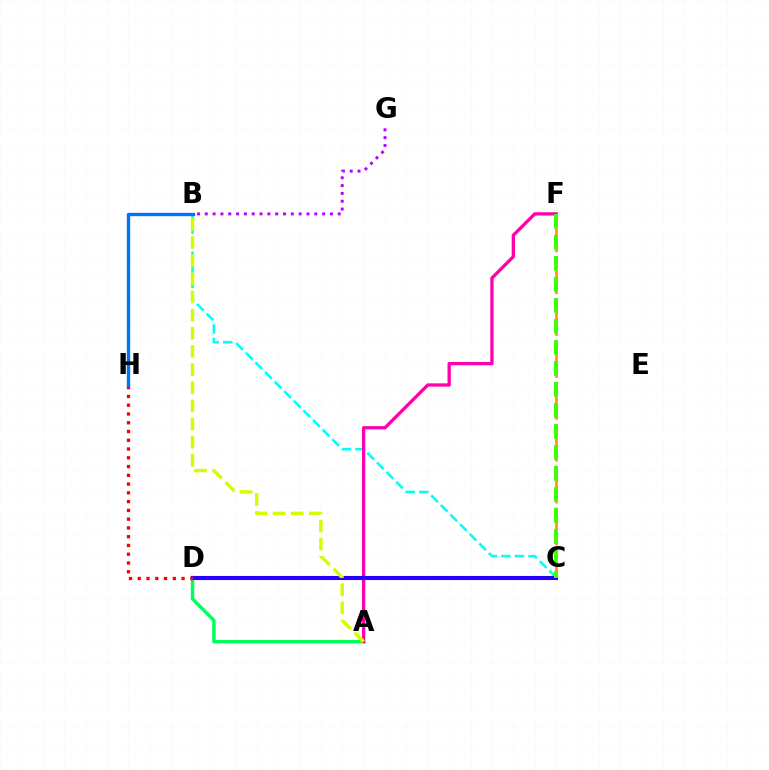{('B', 'C'): [{'color': '#00fff6', 'line_style': 'dashed', 'thickness': 1.85}], ('A', 'D'): [{'color': '#00ff5c', 'line_style': 'solid', 'thickness': 2.45}], ('C', 'F'): [{'color': '#ff9400', 'line_style': 'dashed', 'thickness': 1.9}, {'color': '#3dff00', 'line_style': 'dashed', 'thickness': 2.85}], ('A', 'F'): [{'color': '#ff00ac', 'line_style': 'solid', 'thickness': 2.37}], ('C', 'D'): [{'color': '#2500ff', 'line_style': 'solid', 'thickness': 2.95}], ('D', 'H'): [{'color': '#ff0000', 'line_style': 'dotted', 'thickness': 2.38}], ('B', 'H'): [{'color': '#0074ff', 'line_style': 'solid', 'thickness': 2.43}], ('A', 'B'): [{'color': '#d1ff00', 'line_style': 'dashed', 'thickness': 2.47}], ('B', 'G'): [{'color': '#b900ff', 'line_style': 'dotted', 'thickness': 2.12}]}